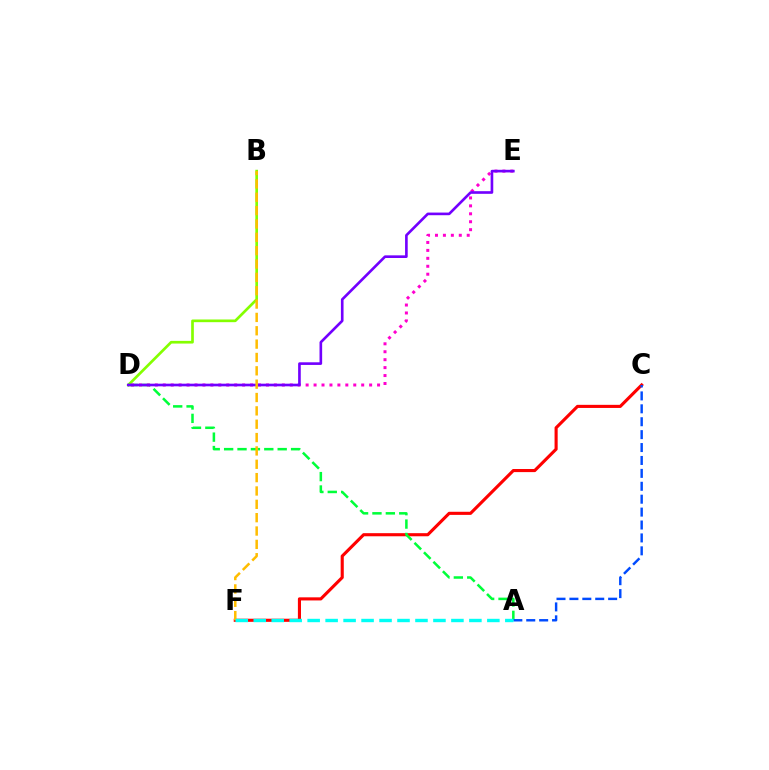{('C', 'F'): [{'color': '#ff0000', 'line_style': 'solid', 'thickness': 2.24}], ('B', 'D'): [{'color': '#84ff00', 'line_style': 'solid', 'thickness': 1.93}], ('A', 'D'): [{'color': '#00ff39', 'line_style': 'dashed', 'thickness': 1.82}], ('D', 'E'): [{'color': '#ff00cf', 'line_style': 'dotted', 'thickness': 2.16}, {'color': '#7200ff', 'line_style': 'solid', 'thickness': 1.9}], ('B', 'F'): [{'color': '#ffbd00', 'line_style': 'dashed', 'thickness': 1.81}], ('A', 'C'): [{'color': '#004bff', 'line_style': 'dashed', 'thickness': 1.75}], ('A', 'F'): [{'color': '#00fff6', 'line_style': 'dashed', 'thickness': 2.44}]}